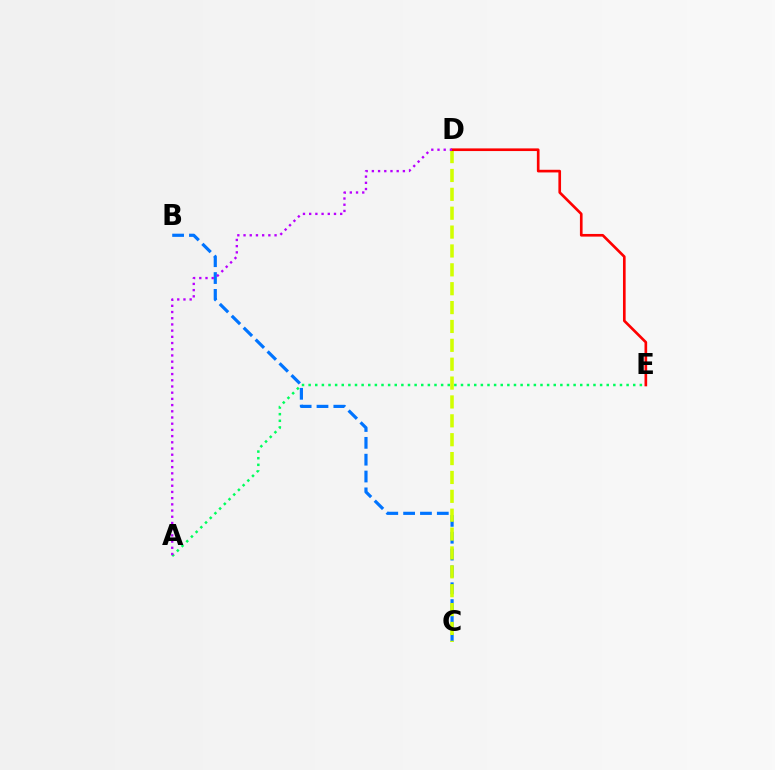{('B', 'C'): [{'color': '#0074ff', 'line_style': 'dashed', 'thickness': 2.29}], ('A', 'E'): [{'color': '#00ff5c', 'line_style': 'dotted', 'thickness': 1.8}], ('C', 'D'): [{'color': '#d1ff00', 'line_style': 'dashed', 'thickness': 2.56}], ('D', 'E'): [{'color': '#ff0000', 'line_style': 'solid', 'thickness': 1.91}], ('A', 'D'): [{'color': '#b900ff', 'line_style': 'dotted', 'thickness': 1.69}]}